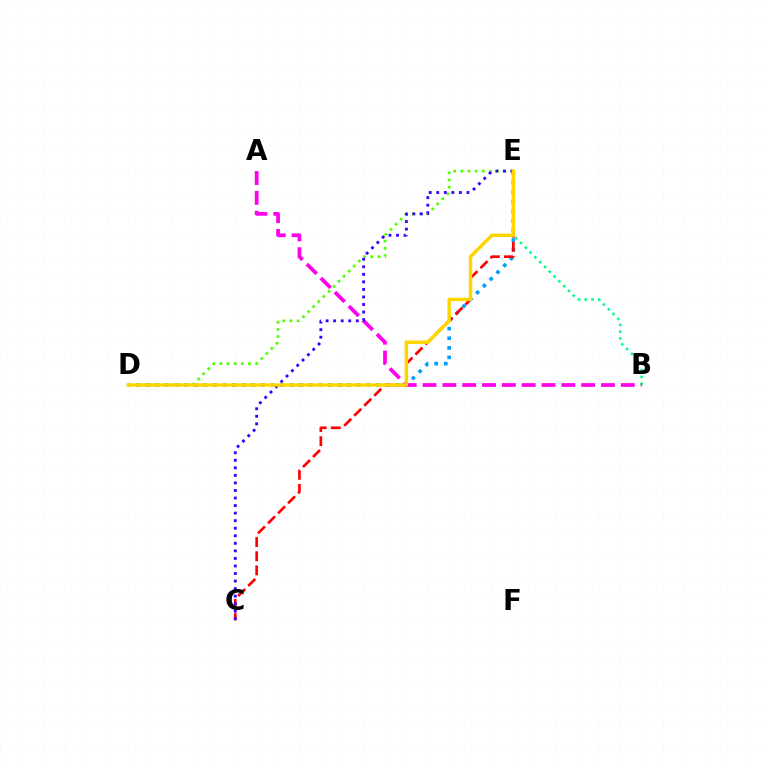{('D', 'E'): [{'color': '#009eff', 'line_style': 'dotted', 'thickness': 2.61}, {'color': '#4fff00', 'line_style': 'dotted', 'thickness': 1.95}, {'color': '#ffd500', 'line_style': 'solid', 'thickness': 2.49}], ('C', 'E'): [{'color': '#ff0000', 'line_style': 'dashed', 'thickness': 1.92}, {'color': '#3700ff', 'line_style': 'dotted', 'thickness': 2.05}], ('B', 'E'): [{'color': '#00ff86', 'line_style': 'dotted', 'thickness': 1.84}], ('A', 'B'): [{'color': '#ff00ed', 'line_style': 'dashed', 'thickness': 2.69}]}